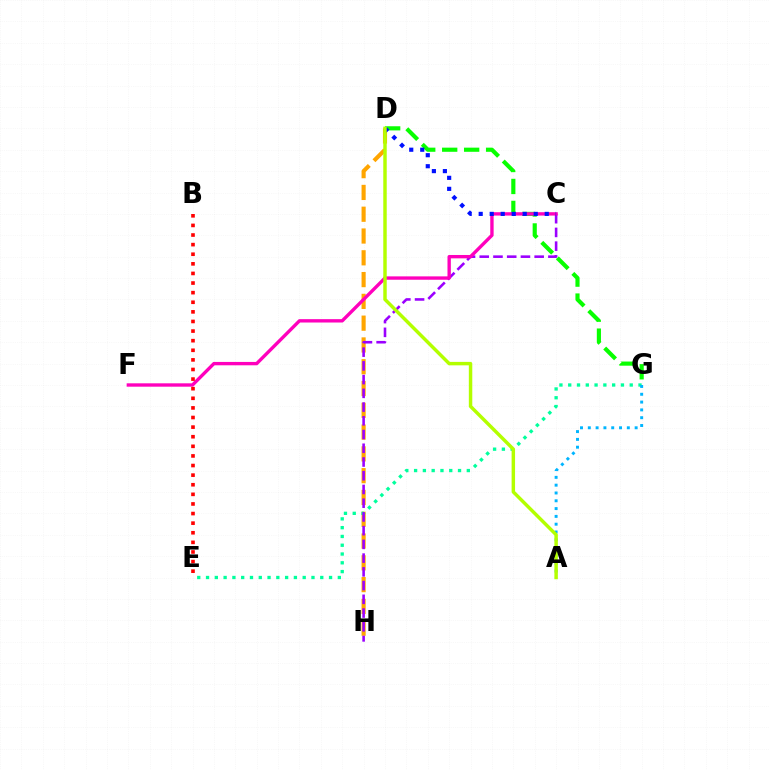{('D', 'H'): [{'color': '#ffa500', 'line_style': 'dashed', 'thickness': 2.96}], ('D', 'G'): [{'color': '#08ff00', 'line_style': 'dashed', 'thickness': 2.98}], ('E', 'G'): [{'color': '#00ff9d', 'line_style': 'dotted', 'thickness': 2.39}], ('A', 'G'): [{'color': '#00b5ff', 'line_style': 'dotted', 'thickness': 2.12}], ('C', 'H'): [{'color': '#9b00ff', 'line_style': 'dashed', 'thickness': 1.87}], ('C', 'F'): [{'color': '#ff00bd', 'line_style': 'solid', 'thickness': 2.42}], ('C', 'D'): [{'color': '#0010ff', 'line_style': 'dotted', 'thickness': 2.99}], ('B', 'E'): [{'color': '#ff0000', 'line_style': 'dotted', 'thickness': 2.61}], ('A', 'D'): [{'color': '#b3ff00', 'line_style': 'solid', 'thickness': 2.49}]}